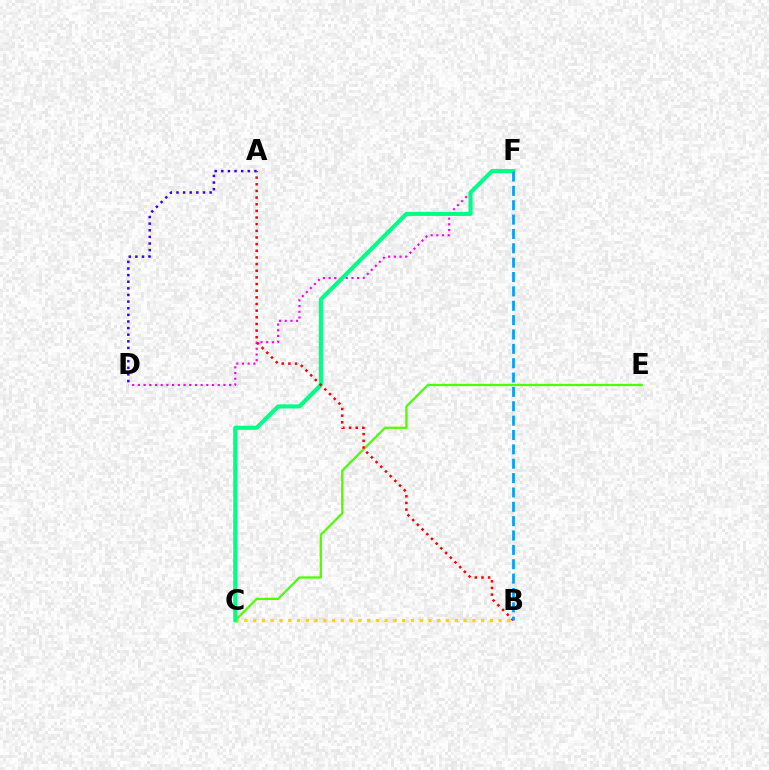{('C', 'E'): [{'color': '#4fff00', 'line_style': 'solid', 'thickness': 1.63}], ('A', 'D'): [{'color': '#3700ff', 'line_style': 'dotted', 'thickness': 1.8}], ('D', 'F'): [{'color': '#ff00ed', 'line_style': 'dotted', 'thickness': 1.55}], ('B', 'C'): [{'color': '#ffd500', 'line_style': 'dotted', 'thickness': 2.38}], ('C', 'F'): [{'color': '#00ff86', 'line_style': 'solid', 'thickness': 2.95}], ('A', 'B'): [{'color': '#ff0000', 'line_style': 'dotted', 'thickness': 1.81}], ('B', 'F'): [{'color': '#009eff', 'line_style': 'dashed', 'thickness': 1.95}]}